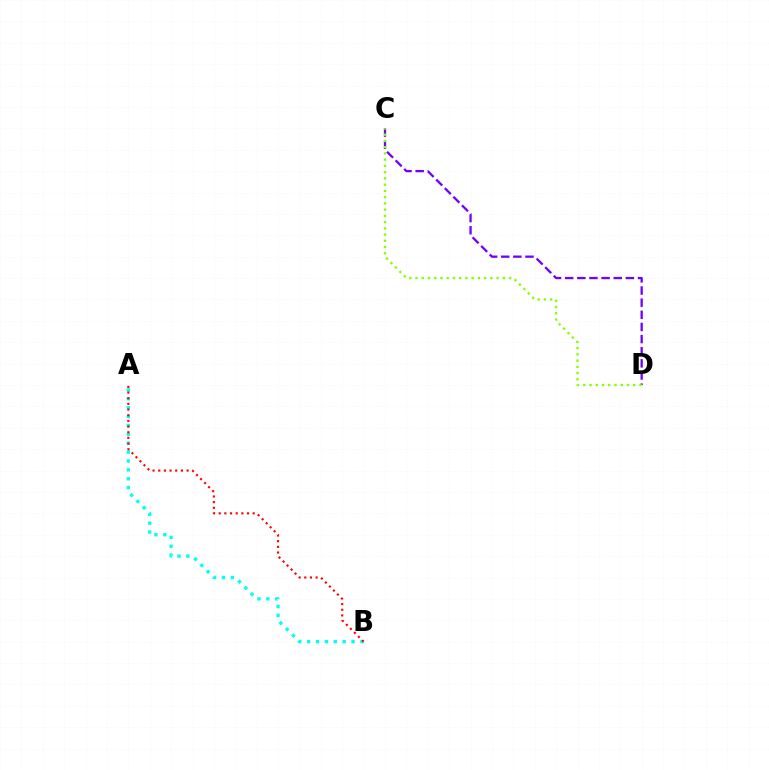{('A', 'B'): [{'color': '#00fff6', 'line_style': 'dotted', 'thickness': 2.41}, {'color': '#ff0000', 'line_style': 'dotted', 'thickness': 1.54}], ('C', 'D'): [{'color': '#7200ff', 'line_style': 'dashed', 'thickness': 1.65}, {'color': '#84ff00', 'line_style': 'dotted', 'thickness': 1.7}]}